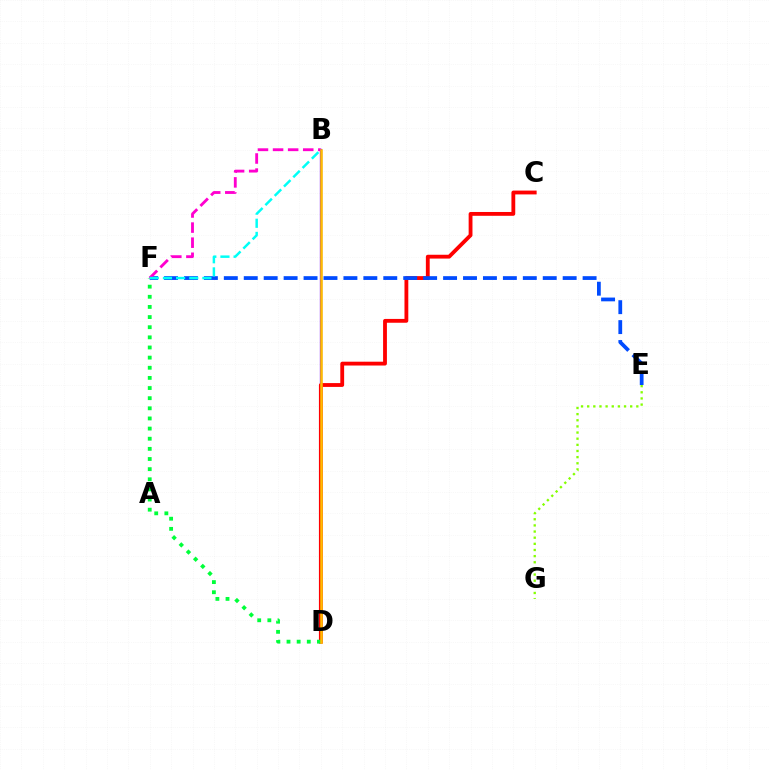{('B', 'D'): [{'color': '#7200ff', 'line_style': 'solid', 'thickness': 1.66}, {'color': '#ffbd00', 'line_style': 'solid', 'thickness': 1.83}], ('C', 'D'): [{'color': '#ff0000', 'line_style': 'solid', 'thickness': 2.75}], ('E', 'G'): [{'color': '#84ff00', 'line_style': 'dotted', 'thickness': 1.67}], ('E', 'F'): [{'color': '#004bff', 'line_style': 'dashed', 'thickness': 2.71}], ('D', 'F'): [{'color': '#00ff39', 'line_style': 'dotted', 'thickness': 2.75}], ('B', 'F'): [{'color': '#ff00cf', 'line_style': 'dashed', 'thickness': 2.05}, {'color': '#00fff6', 'line_style': 'dashed', 'thickness': 1.79}]}